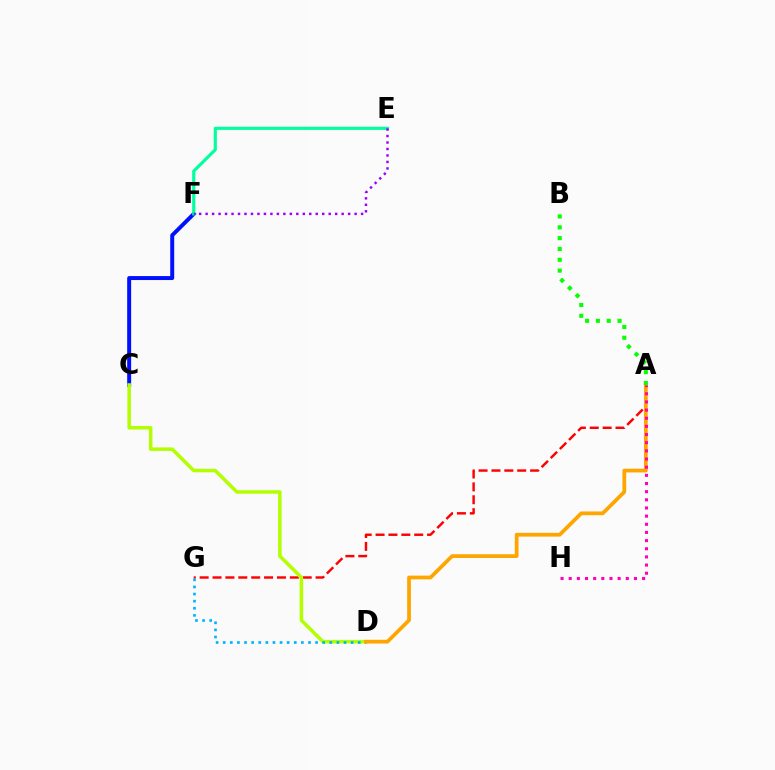{('C', 'F'): [{'color': '#0010ff', 'line_style': 'solid', 'thickness': 2.86}], ('A', 'G'): [{'color': '#ff0000', 'line_style': 'dashed', 'thickness': 1.75}], ('C', 'D'): [{'color': '#b3ff00', 'line_style': 'solid', 'thickness': 2.53}], ('D', 'G'): [{'color': '#00b5ff', 'line_style': 'dotted', 'thickness': 1.93}], ('A', 'D'): [{'color': '#ffa500', 'line_style': 'solid', 'thickness': 2.7}], ('A', 'H'): [{'color': '#ff00bd', 'line_style': 'dotted', 'thickness': 2.22}], ('A', 'B'): [{'color': '#08ff00', 'line_style': 'dotted', 'thickness': 2.94}], ('E', 'F'): [{'color': '#00ff9d', 'line_style': 'solid', 'thickness': 2.26}, {'color': '#9b00ff', 'line_style': 'dotted', 'thickness': 1.76}]}